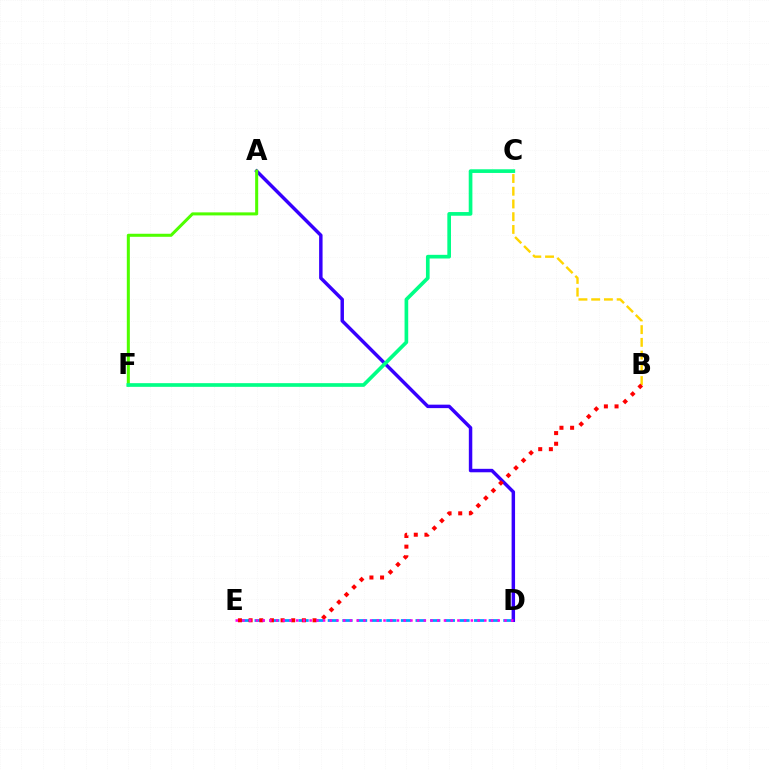{('B', 'C'): [{'color': '#ffd500', 'line_style': 'dashed', 'thickness': 1.73}], ('D', 'E'): [{'color': '#009eff', 'line_style': 'dashed', 'thickness': 1.99}, {'color': '#ff00ed', 'line_style': 'dotted', 'thickness': 1.82}], ('A', 'D'): [{'color': '#3700ff', 'line_style': 'solid', 'thickness': 2.49}], ('A', 'F'): [{'color': '#4fff00', 'line_style': 'solid', 'thickness': 2.19}], ('C', 'F'): [{'color': '#00ff86', 'line_style': 'solid', 'thickness': 2.64}], ('B', 'E'): [{'color': '#ff0000', 'line_style': 'dotted', 'thickness': 2.9}]}